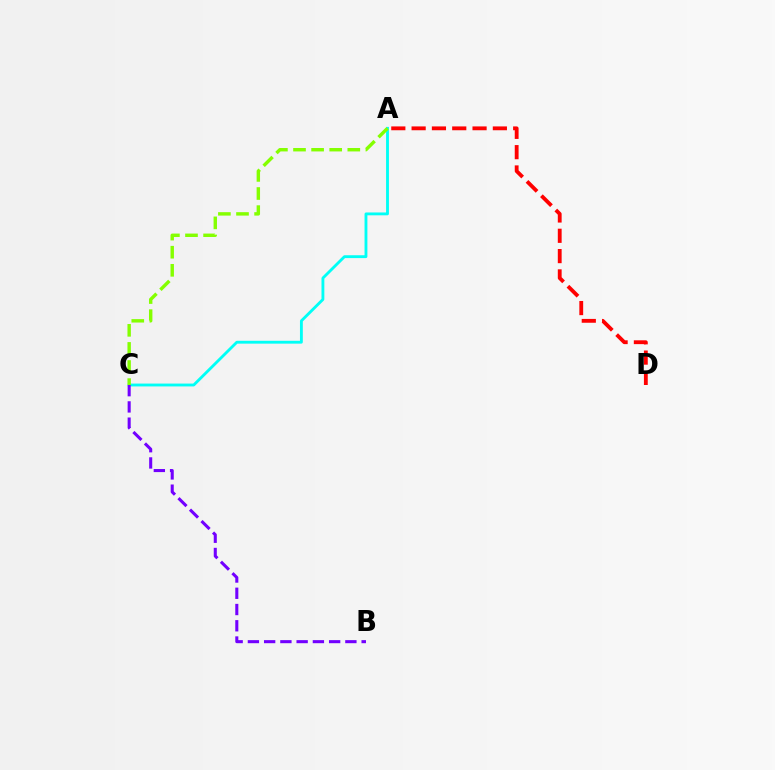{('A', 'C'): [{'color': '#00fff6', 'line_style': 'solid', 'thickness': 2.05}, {'color': '#84ff00', 'line_style': 'dashed', 'thickness': 2.46}], ('A', 'D'): [{'color': '#ff0000', 'line_style': 'dashed', 'thickness': 2.76}], ('B', 'C'): [{'color': '#7200ff', 'line_style': 'dashed', 'thickness': 2.21}]}